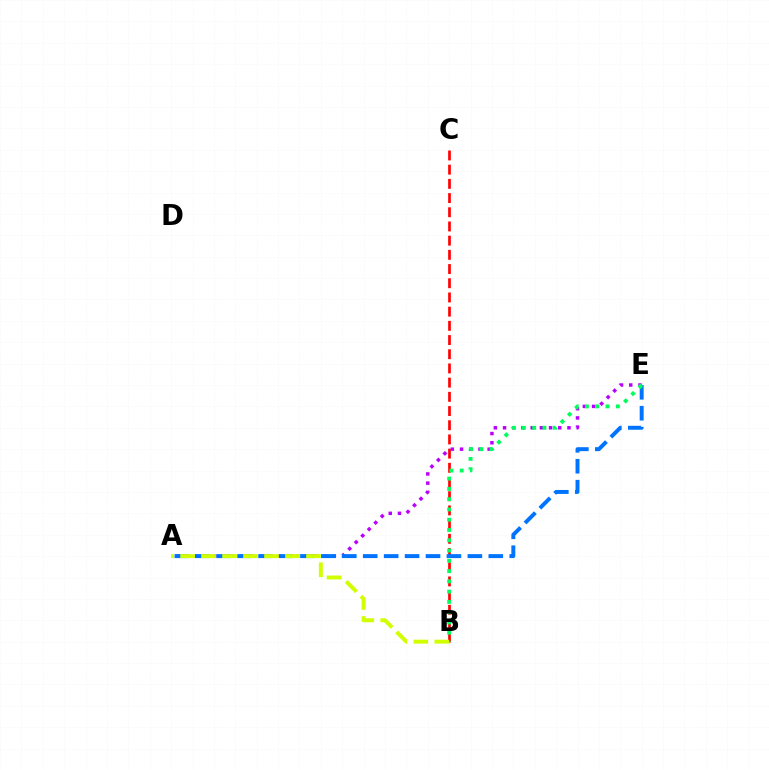{('B', 'C'): [{'color': '#ff0000', 'line_style': 'dashed', 'thickness': 1.93}], ('A', 'E'): [{'color': '#b900ff', 'line_style': 'dotted', 'thickness': 2.5}, {'color': '#0074ff', 'line_style': 'dashed', 'thickness': 2.84}], ('B', 'E'): [{'color': '#00ff5c', 'line_style': 'dotted', 'thickness': 2.79}], ('A', 'B'): [{'color': '#d1ff00', 'line_style': 'dashed', 'thickness': 2.85}]}